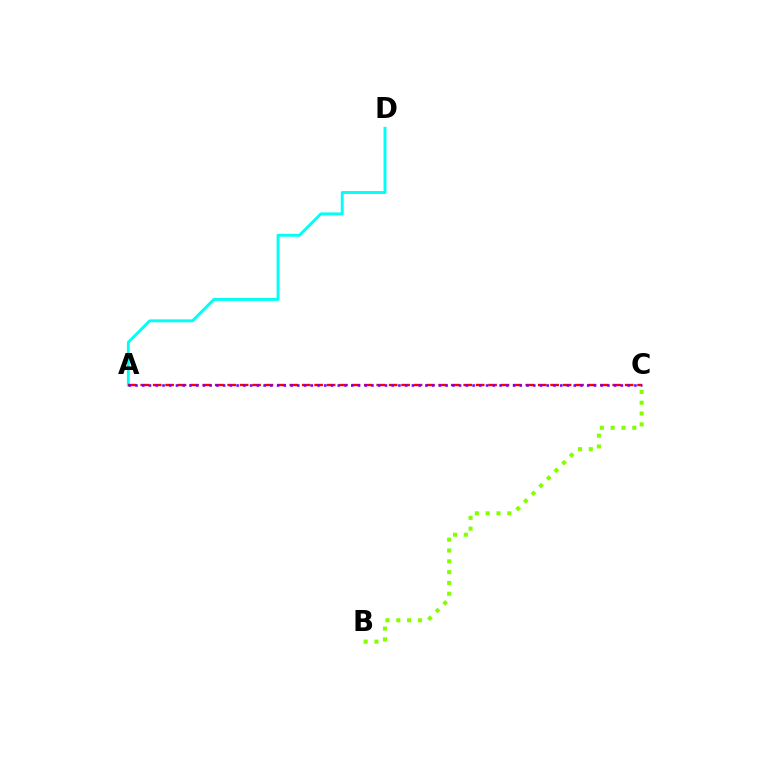{('B', 'C'): [{'color': '#84ff00', 'line_style': 'dotted', 'thickness': 2.94}], ('A', 'D'): [{'color': '#00fff6', 'line_style': 'solid', 'thickness': 2.1}], ('A', 'C'): [{'color': '#ff0000', 'line_style': 'dashed', 'thickness': 1.69}, {'color': '#7200ff', 'line_style': 'dotted', 'thickness': 1.83}]}